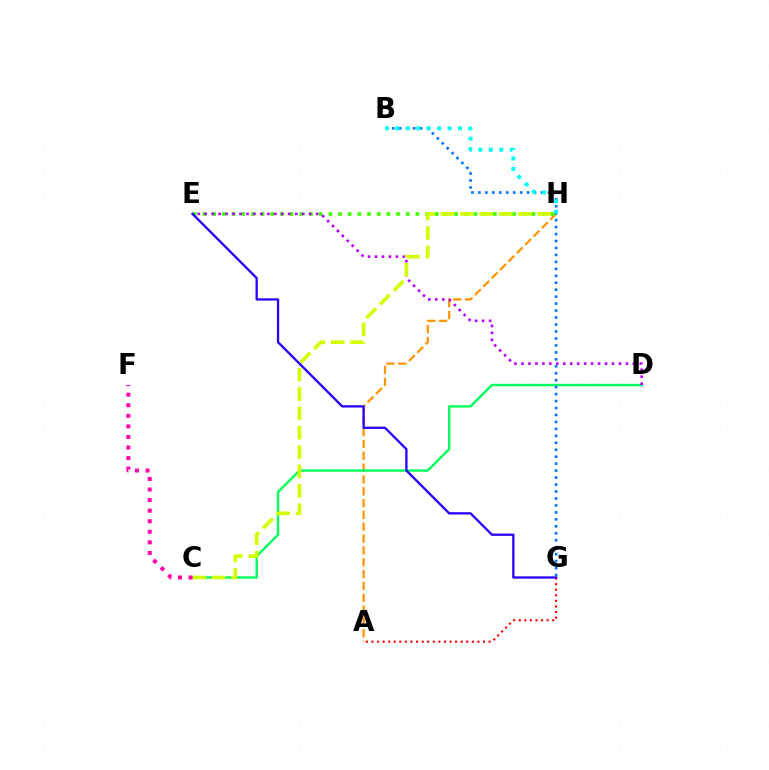{('A', 'H'): [{'color': '#ff9400', 'line_style': 'dashed', 'thickness': 1.61}], ('C', 'D'): [{'color': '#00ff5c', 'line_style': 'solid', 'thickness': 1.73}], ('B', 'G'): [{'color': '#0074ff', 'line_style': 'dotted', 'thickness': 1.89}], ('A', 'G'): [{'color': '#ff0000', 'line_style': 'dotted', 'thickness': 1.52}], ('E', 'H'): [{'color': '#3dff00', 'line_style': 'dotted', 'thickness': 2.63}], ('B', 'H'): [{'color': '#00fff6', 'line_style': 'dotted', 'thickness': 2.84}], ('D', 'E'): [{'color': '#b900ff', 'line_style': 'dotted', 'thickness': 1.89}], ('E', 'G'): [{'color': '#2500ff', 'line_style': 'solid', 'thickness': 1.65}], ('C', 'H'): [{'color': '#d1ff00', 'line_style': 'dashed', 'thickness': 2.63}], ('C', 'F'): [{'color': '#ff00ac', 'line_style': 'dotted', 'thickness': 2.87}]}